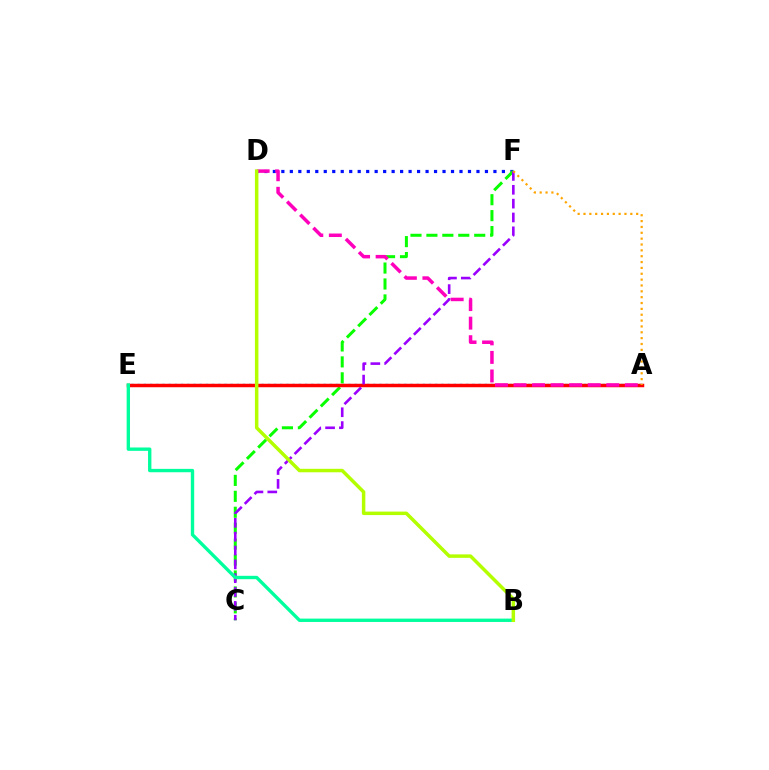{('D', 'F'): [{'color': '#0010ff', 'line_style': 'dotted', 'thickness': 2.3}], ('A', 'E'): [{'color': '#00b5ff', 'line_style': 'dotted', 'thickness': 1.68}, {'color': '#ff0000', 'line_style': 'solid', 'thickness': 2.51}], ('C', 'F'): [{'color': '#08ff00', 'line_style': 'dashed', 'thickness': 2.17}, {'color': '#9b00ff', 'line_style': 'dashed', 'thickness': 1.88}], ('A', 'D'): [{'color': '#ff00bd', 'line_style': 'dashed', 'thickness': 2.52}], ('B', 'E'): [{'color': '#00ff9d', 'line_style': 'solid', 'thickness': 2.42}], ('A', 'F'): [{'color': '#ffa500', 'line_style': 'dotted', 'thickness': 1.59}], ('B', 'D'): [{'color': '#b3ff00', 'line_style': 'solid', 'thickness': 2.5}]}